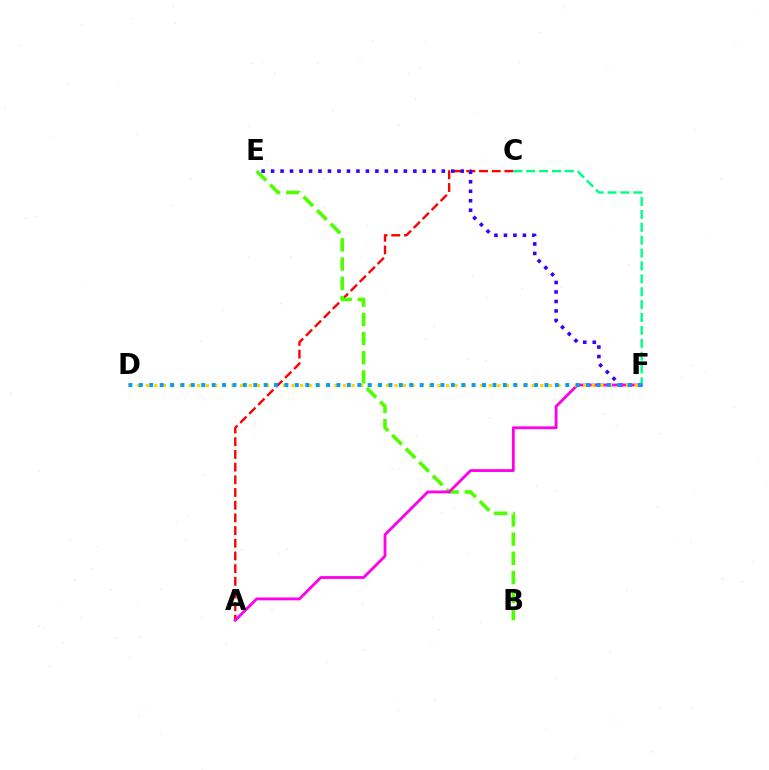{('A', 'C'): [{'color': '#ff0000', 'line_style': 'dashed', 'thickness': 1.72}], ('B', 'E'): [{'color': '#4fff00', 'line_style': 'dashed', 'thickness': 2.6}], ('E', 'F'): [{'color': '#3700ff', 'line_style': 'dotted', 'thickness': 2.58}], ('A', 'F'): [{'color': '#ff00ed', 'line_style': 'solid', 'thickness': 2.03}], ('D', 'F'): [{'color': '#ffd500', 'line_style': 'dotted', 'thickness': 2.33}, {'color': '#009eff', 'line_style': 'dotted', 'thickness': 2.83}], ('C', 'F'): [{'color': '#00ff86', 'line_style': 'dashed', 'thickness': 1.75}]}